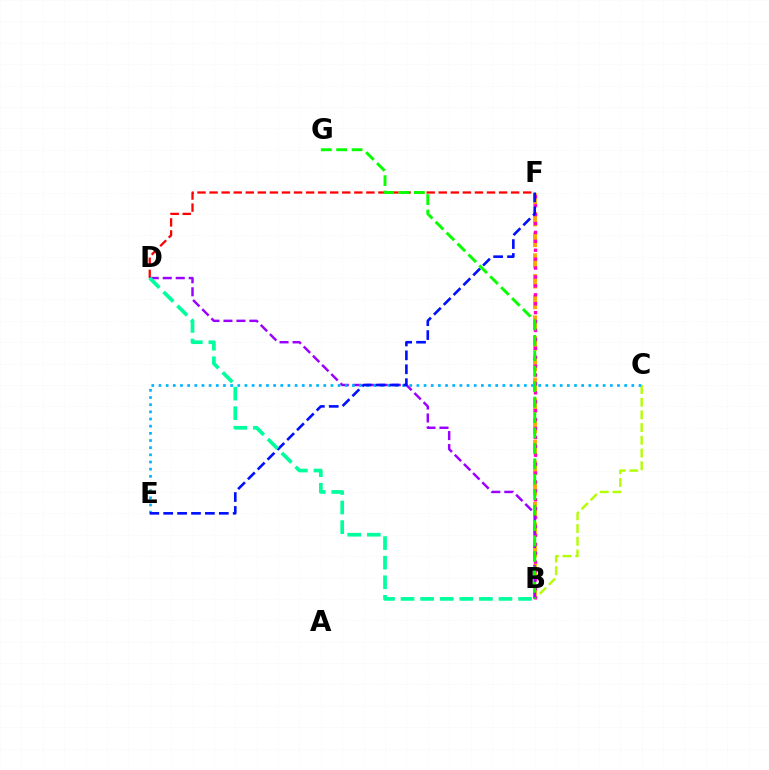{('D', 'F'): [{'color': '#ff0000', 'line_style': 'dashed', 'thickness': 1.64}], ('B', 'F'): [{'color': '#ffa500', 'line_style': 'dashed', 'thickness': 2.81}, {'color': '#ff00bd', 'line_style': 'dotted', 'thickness': 2.42}], ('B', 'C'): [{'color': '#b3ff00', 'line_style': 'dashed', 'thickness': 1.73}], ('B', 'D'): [{'color': '#9b00ff', 'line_style': 'dashed', 'thickness': 1.77}, {'color': '#00ff9d', 'line_style': 'dashed', 'thickness': 2.66}], ('C', 'E'): [{'color': '#00b5ff', 'line_style': 'dotted', 'thickness': 1.95}], ('E', 'F'): [{'color': '#0010ff', 'line_style': 'dashed', 'thickness': 1.89}], ('B', 'G'): [{'color': '#08ff00', 'line_style': 'dashed', 'thickness': 2.1}]}